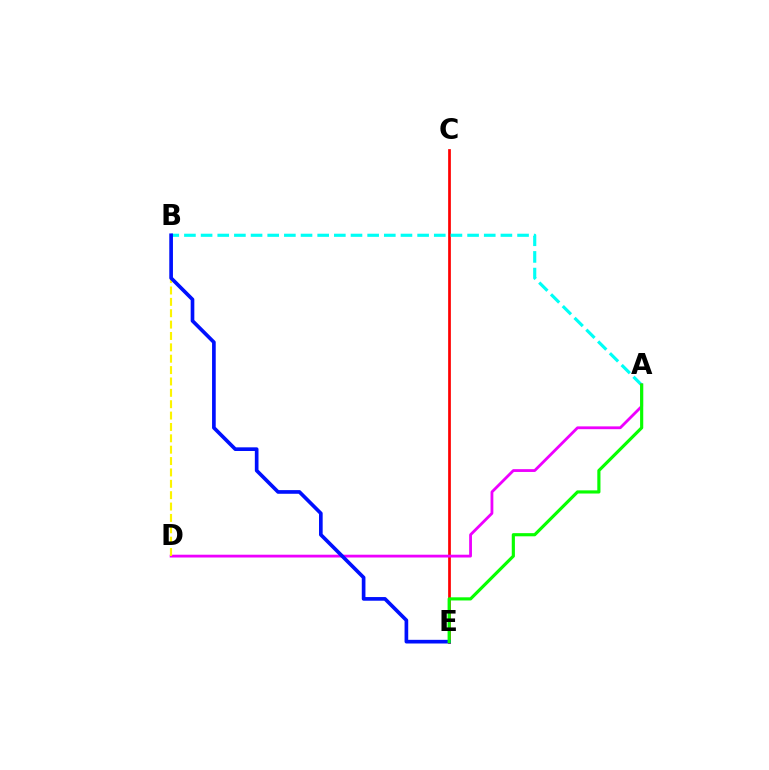{('C', 'E'): [{'color': '#ff0000', 'line_style': 'solid', 'thickness': 1.96}], ('A', 'B'): [{'color': '#00fff6', 'line_style': 'dashed', 'thickness': 2.26}], ('A', 'D'): [{'color': '#ee00ff', 'line_style': 'solid', 'thickness': 2.02}], ('B', 'D'): [{'color': '#fcf500', 'line_style': 'dashed', 'thickness': 1.54}], ('B', 'E'): [{'color': '#0010ff', 'line_style': 'solid', 'thickness': 2.64}], ('A', 'E'): [{'color': '#08ff00', 'line_style': 'solid', 'thickness': 2.27}]}